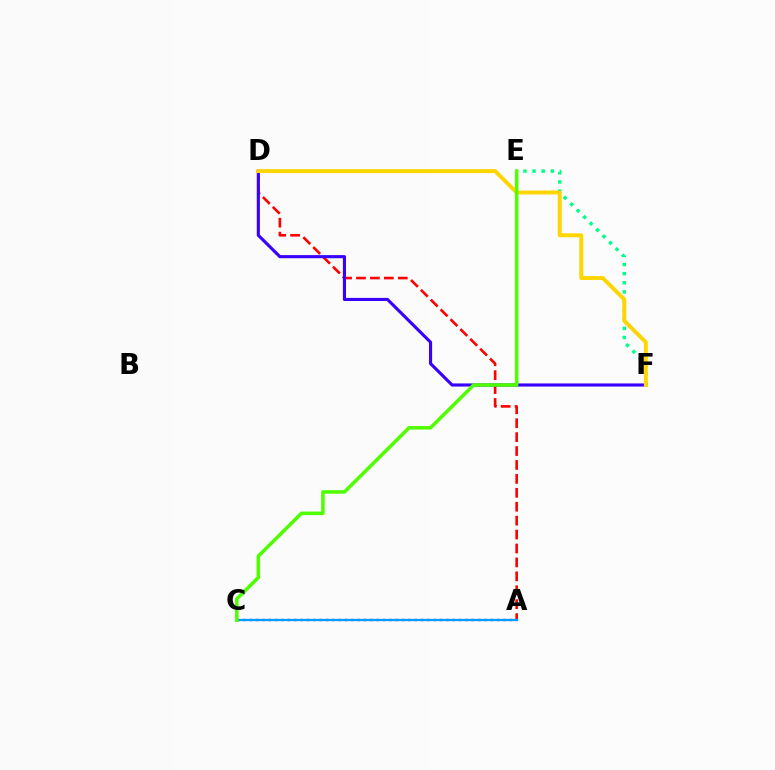{('A', 'C'): [{'color': '#ff00ed', 'line_style': 'dotted', 'thickness': 1.72}, {'color': '#009eff', 'line_style': 'solid', 'thickness': 1.64}], ('E', 'F'): [{'color': '#00ff86', 'line_style': 'dotted', 'thickness': 2.48}], ('A', 'D'): [{'color': '#ff0000', 'line_style': 'dashed', 'thickness': 1.89}], ('D', 'F'): [{'color': '#3700ff', 'line_style': 'solid', 'thickness': 2.24}, {'color': '#ffd500', 'line_style': 'solid', 'thickness': 2.83}], ('C', 'E'): [{'color': '#4fff00', 'line_style': 'solid', 'thickness': 2.54}]}